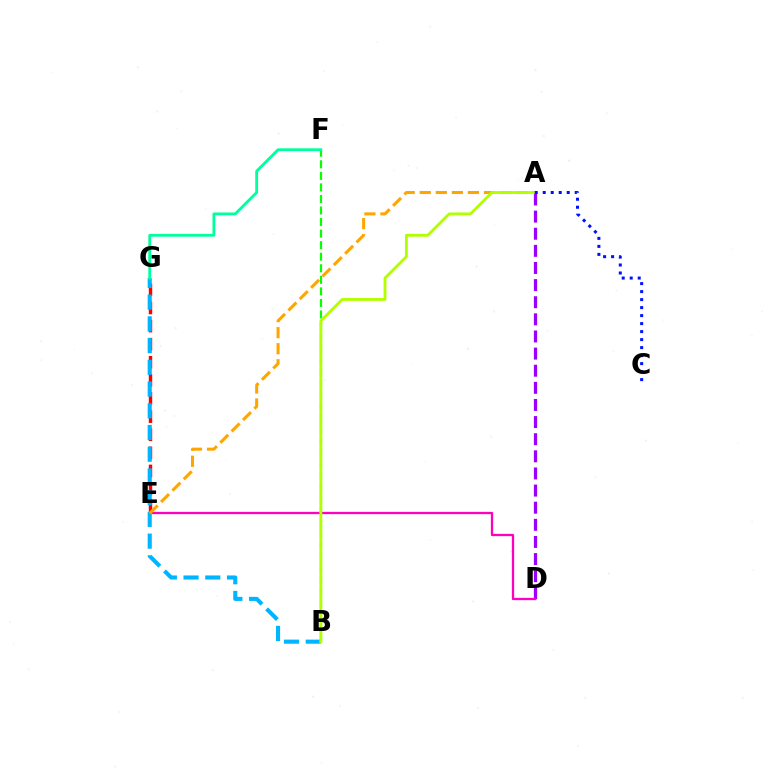{('B', 'F'): [{'color': '#08ff00', 'line_style': 'dashed', 'thickness': 1.57}], ('A', 'D'): [{'color': '#9b00ff', 'line_style': 'dashed', 'thickness': 2.33}], ('D', 'E'): [{'color': '#ff00bd', 'line_style': 'solid', 'thickness': 1.65}], ('E', 'G'): [{'color': '#ff0000', 'line_style': 'dashed', 'thickness': 2.46}], ('B', 'G'): [{'color': '#00b5ff', 'line_style': 'dashed', 'thickness': 2.95}], ('A', 'E'): [{'color': '#ffa500', 'line_style': 'dashed', 'thickness': 2.18}], ('A', 'B'): [{'color': '#b3ff00', 'line_style': 'solid', 'thickness': 2.06}], ('A', 'C'): [{'color': '#0010ff', 'line_style': 'dotted', 'thickness': 2.17}], ('F', 'G'): [{'color': '#00ff9d', 'line_style': 'solid', 'thickness': 2.04}]}